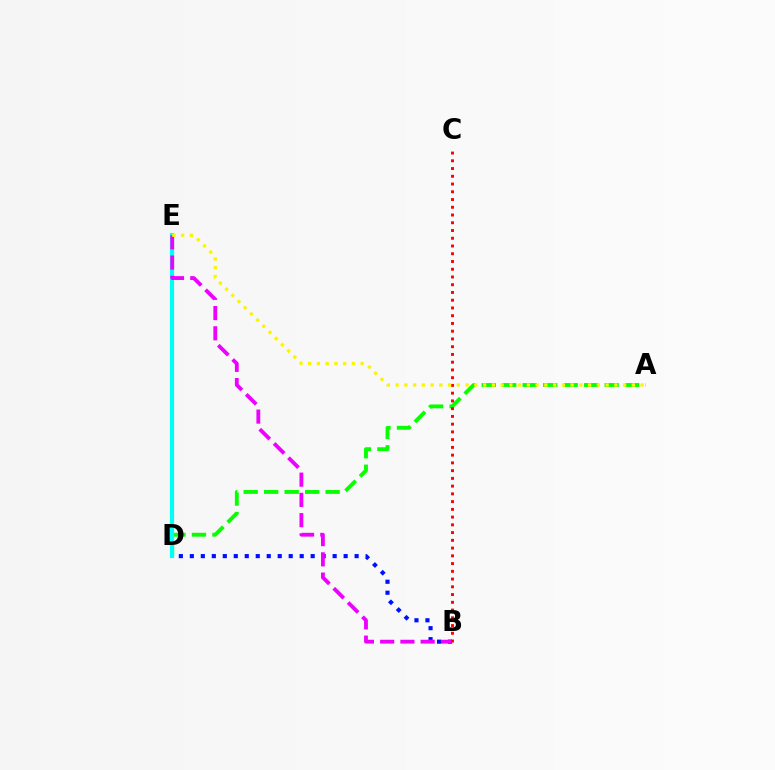{('B', 'D'): [{'color': '#0010ff', 'line_style': 'dotted', 'thickness': 2.98}], ('A', 'D'): [{'color': '#08ff00', 'line_style': 'dashed', 'thickness': 2.78}], ('D', 'E'): [{'color': '#00fff6', 'line_style': 'solid', 'thickness': 3.0}], ('B', 'E'): [{'color': '#ee00ff', 'line_style': 'dashed', 'thickness': 2.75}], ('B', 'C'): [{'color': '#ff0000', 'line_style': 'dotted', 'thickness': 2.1}], ('A', 'E'): [{'color': '#fcf500', 'line_style': 'dotted', 'thickness': 2.38}]}